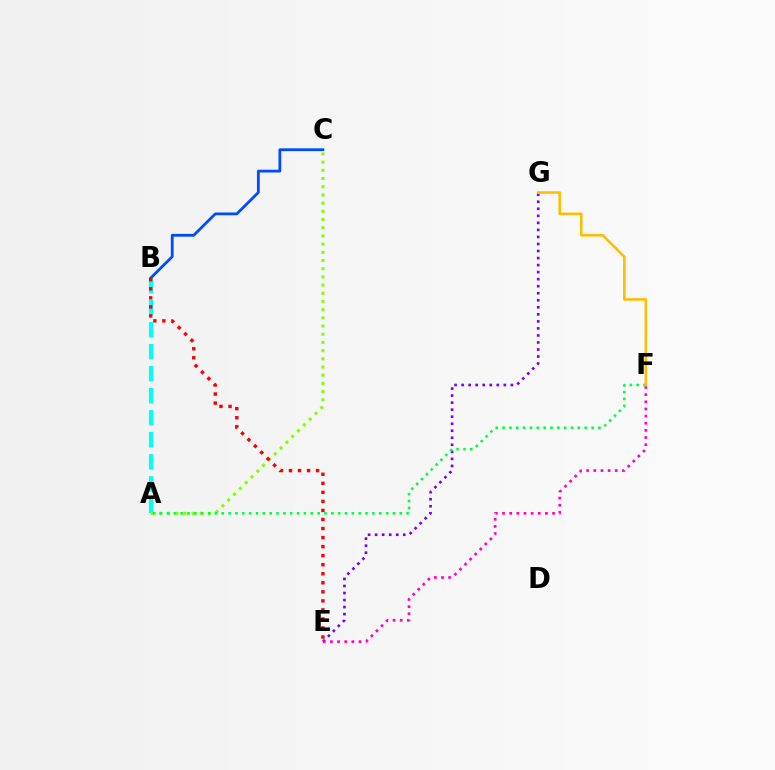{('A', 'B'): [{'color': '#00fff6', 'line_style': 'dashed', 'thickness': 2.99}], ('B', 'C'): [{'color': '#004bff', 'line_style': 'solid', 'thickness': 2.01}], ('E', 'G'): [{'color': '#7200ff', 'line_style': 'dotted', 'thickness': 1.91}], ('A', 'C'): [{'color': '#84ff00', 'line_style': 'dotted', 'thickness': 2.23}], ('B', 'E'): [{'color': '#ff0000', 'line_style': 'dotted', 'thickness': 2.46}], ('A', 'F'): [{'color': '#00ff39', 'line_style': 'dotted', 'thickness': 1.86}], ('E', 'F'): [{'color': '#ff00cf', 'line_style': 'dotted', 'thickness': 1.94}], ('F', 'G'): [{'color': '#ffbd00', 'line_style': 'solid', 'thickness': 1.85}]}